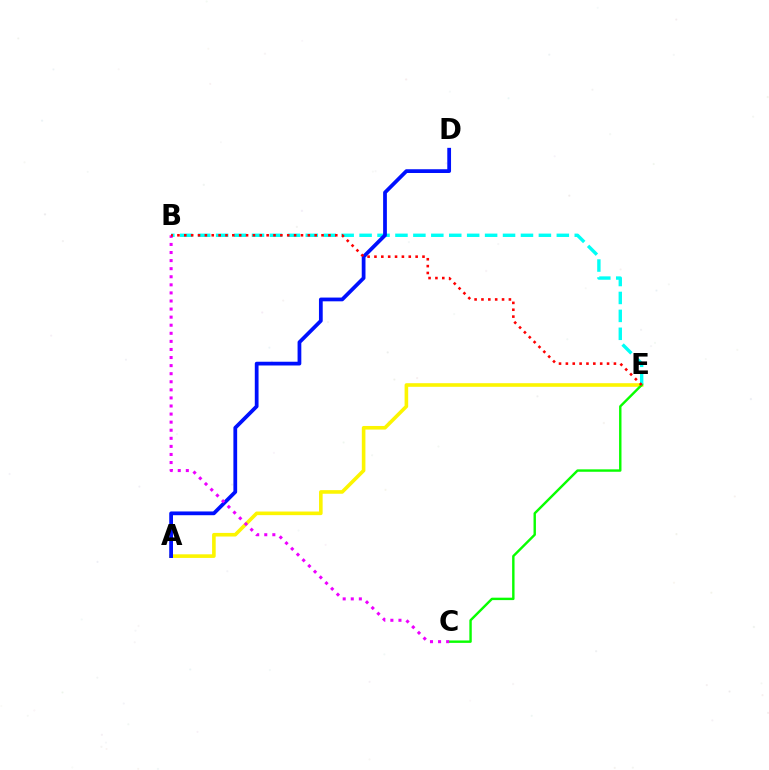{('A', 'E'): [{'color': '#fcf500', 'line_style': 'solid', 'thickness': 2.59}], ('B', 'E'): [{'color': '#00fff6', 'line_style': 'dashed', 'thickness': 2.44}, {'color': '#ff0000', 'line_style': 'dotted', 'thickness': 1.86}], ('C', 'E'): [{'color': '#08ff00', 'line_style': 'solid', 'thickness': 1.74}], ('A', 'D'): [{'color': '#0010ff', 'line_style': 'solid', 'thickness': 2.7}], ('B', 'C'): [{'color': '#ee00ff', 'line_style': 'dotted', 'thickness': 2.19}]}